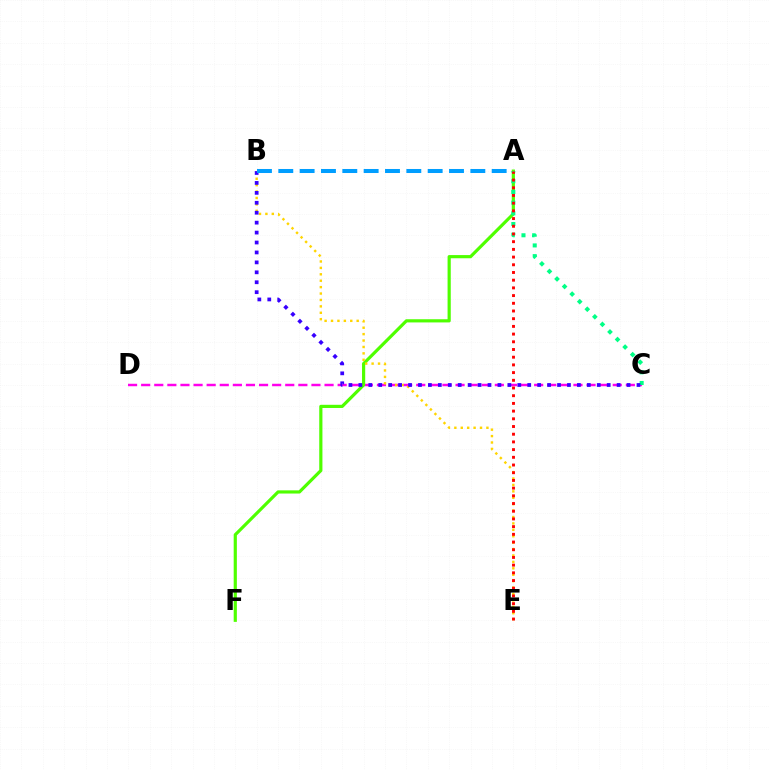{('C', 'D'): [{'color': '#ff00ed', 'line_style': 'dashed', 'thickness': 1.78}], ('A', 'F'): [{'color': '#4fff00', 'line_style': 'solid', 'thickness': 2.29}], ('A', 'C'): [{'color': '#00ff86', 'line_style': 'dotted', 'thickness': 2.91}], ('B', 'E'): [{'color': '#ffd500', 'line_style': 'dotted', 'thickness': 1.74}], ('B', 'C'): [{'color': '#3700ff', 'line_style': 'dotted', 'thickness': 2.7}], ('A', 'E'): [{'color': '#ff0000', 'line_style': 'dotted', 'thickness': 2.09}], ('A', 'B'): [{'color': '#009eff', 'line_style': 'dashed', 'thickness': 2.9}]}